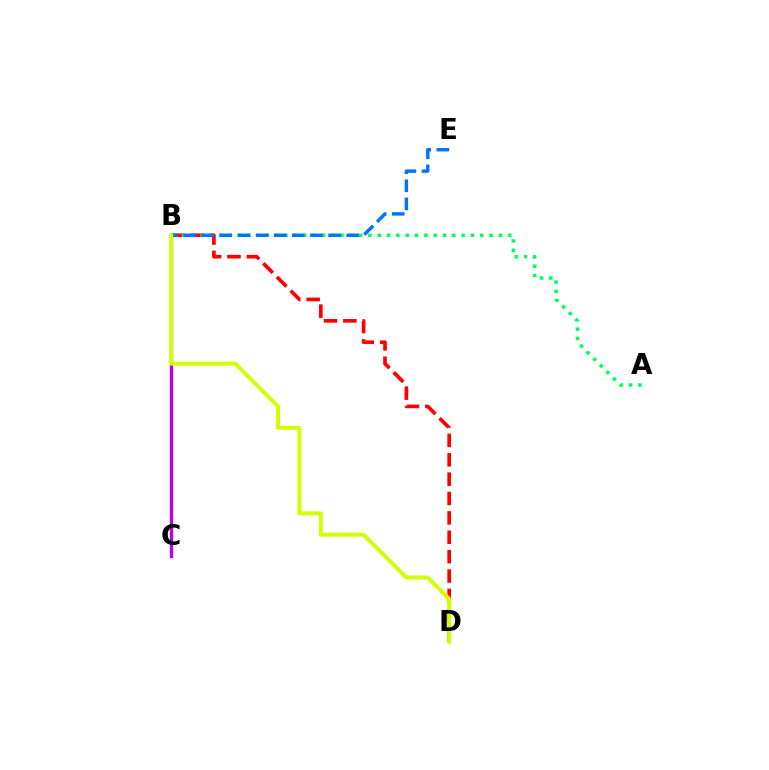{('B', 'D'): [{'color': '#ff0000', 'line_style': 'dashed', 'thickness': 2.63}, {'color': '#d1ff00', 'line_style': 'solid', 'thickness': 2.85}], ('A', 'B'): [{'color': '#00ff5c', 'line_style': 'dotted', 'thickness': 2.53}], ('B', 'E'): [{'color': '#0074ff', 'line_style': 'dashed', 'thickness': 2.46}], ('B', 'C'): [{'color': '#b900ff', 'line_style': 'solid', 'thickness': 2.38}]}